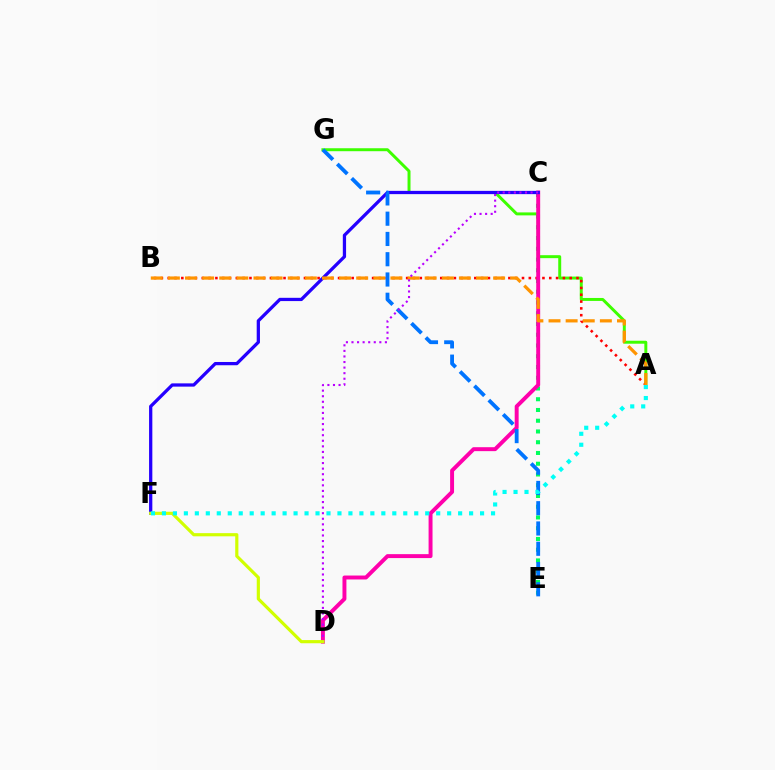{('C', 'E'): [{'color': '#00ff5c', 'line_style': 'dotted', 'thickness': 2.92}], ('A', 'G'): [{'color': '#3dff00', 'line_style': 'solid', 'thickness': 2.13}], ('A', 'B'): [{'color': '#ff0000', 'line_style': 'dotted', 'thickness': 1.85}, {'color': '#ff9400', 'line_style': 'dashed', 'thickness': 2.33}], ('C', 'D'): [{'color': '#ff00ac', 'line_style': 'solid', 'thickness': 2.83}, {'color': '#b900ff', 'line_style': 'dotted', 'thickness': 1.51}], ('C', 'F'): [{'color': '#2500ff', 'line_style': 'solid', 'thickness': 2.35}], ('E', 'G'): [{'color': '#0074ff', 'line_style': 'dashed', 'thickness': 2.75}], ('D', 'F'): [{'color': '#d1ff00', 'line_style': 'solid', 'thickness': 2.28}], ('A', 'F'): [{'color': '#00fff6', 'line_style': 'dotted', 'thickness': 2.98}]}